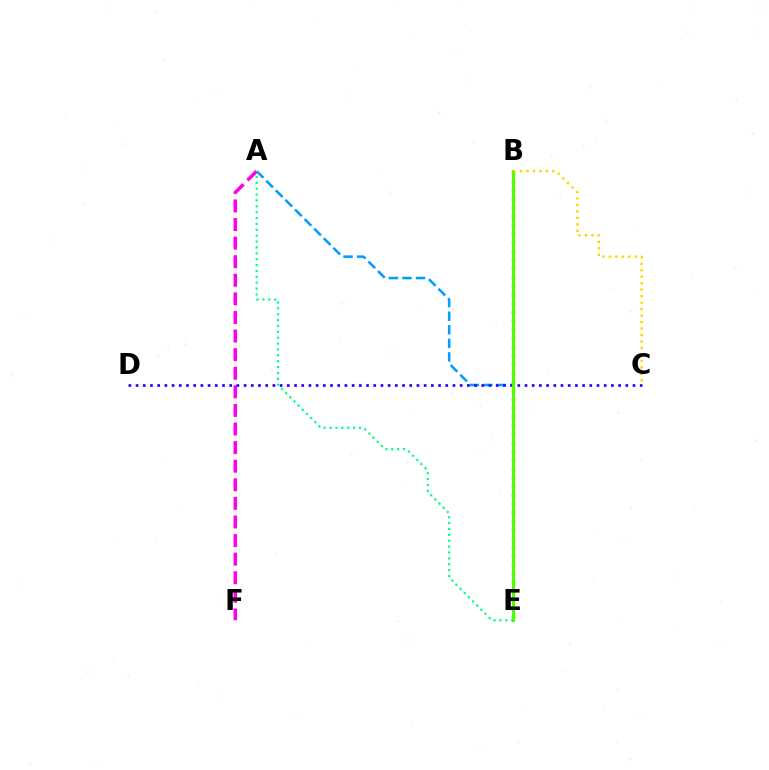{('A', 'E'): [{'color': '#009eff', 'line_style': 'dashed', 'thickness': 1.84}, {'color': '#00ff86', 'line_style': 'dotted', 'thickness': 1.6}], ('B', 'E'): [{'color': '#ff0000', 'line_style': 'dotted', 'thickness': 2.37}, {'color': '#4fff00', 'line_style': 'solid', 'thickness': 2.25}], ('A', 'F'): [{'color': '#ff00ed', 'line_style': 'dashed', 'thickness': 2.53}], ('C', 'D'): [{'color': '#3700ff', 'line_style': 'dotted', 'thickness': 1.96}], ('B', 'C'): [{'color': '#ffd500', 'line_style': 'dotted', 'thickness': 1.76}]}